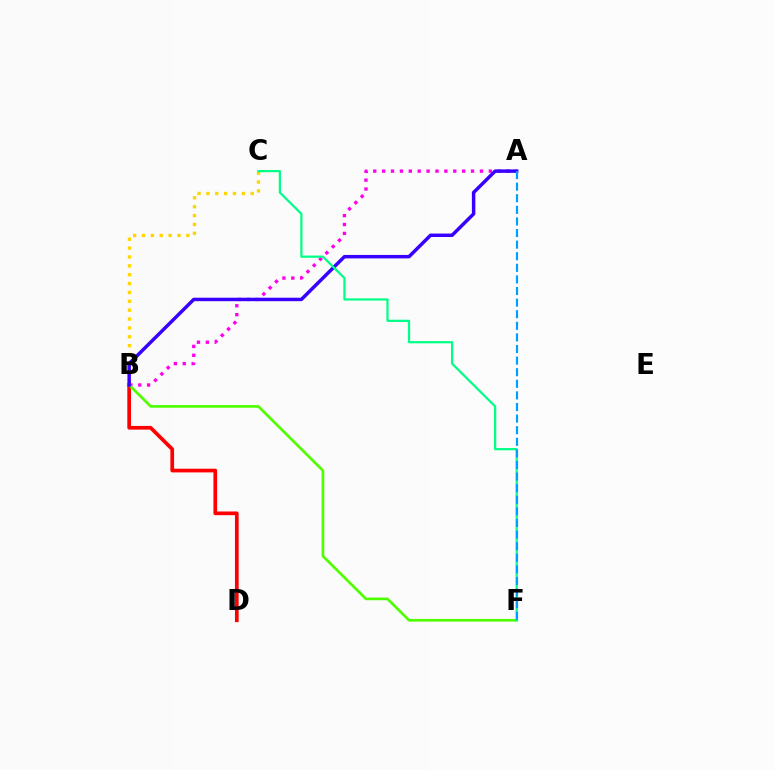{('A', 'B'): [{'color': '#ff00ed', 'line_style': 'dotted', 'thickness': 2.42}, {'color': '#3700ff', 'line_style': 'solid', 'thickness': 2.5}], ('B', 'D'): [{'color': '#ff0000', 'line_style': 'solid', 'thickness': 2.66}], ('B', 'F'): [{'color': '#4fff00', 'line_style': 'solid', 'thickness': 1.93}], ('B', 'C'): [{'color': '#ffd500', 'line_style': 'dotted', 'thickness': 2.41}], ('C', 'F'): [{'color': '#00ff86', 'line_style': 'solid', 'thickness': 1.6}], ('A', 'F'): [{'color': '#009eff', 'line_style': 'dashed', 'thickness': 1.58}]}